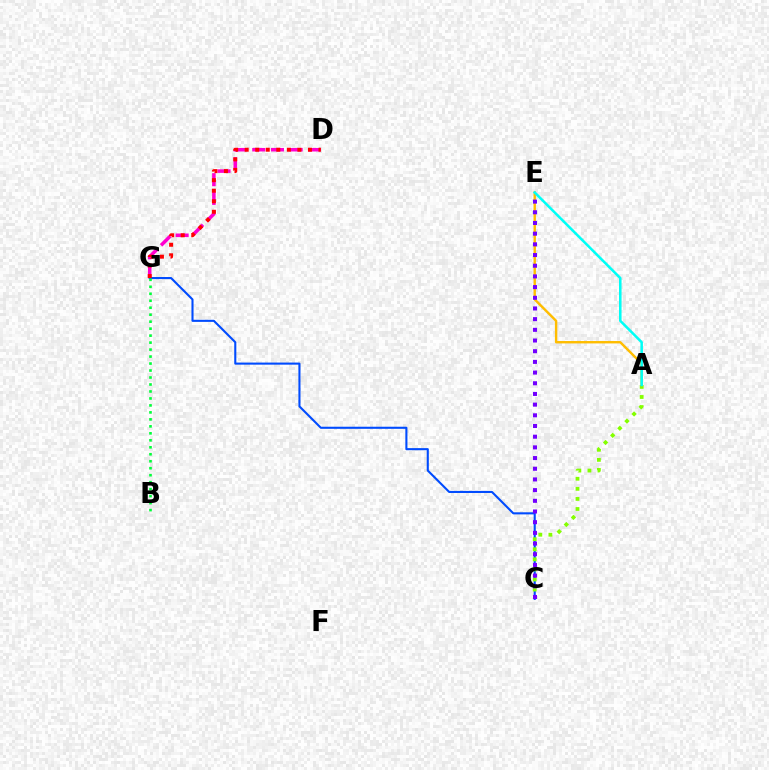{('D', 'G'): [{'color': '#ff00cf', 'line_style': 'dashed', 'thickness': 2.54}, {'color': '#ff0000', 'line_style': 'dotted', 'thickness': 2.86}], ('C', 'G'): [{'color': '#004bff', 'line_style': 'solid', 'thickness': 1.5}], ('A', 'C'): [{'color': '#84ff00', 'line_style': 'dotted', 'thickness': 2.74}], ('A', 'E'): [{'color': '#ffbd00', 'line_style': 'solid', 'thickness': 1.73}, {'color': '#00fff6', 'line_style': 'solid', 'thickness': 1.83}], ('C', 'E'): [{'color': '#7200ff', 'line_style': 'dotted', 'thickness': 2.9}], ('B', 'G'): [{'color': '#00ff39', 'line_style': 'dotted', 'thickness': 1.9}]}